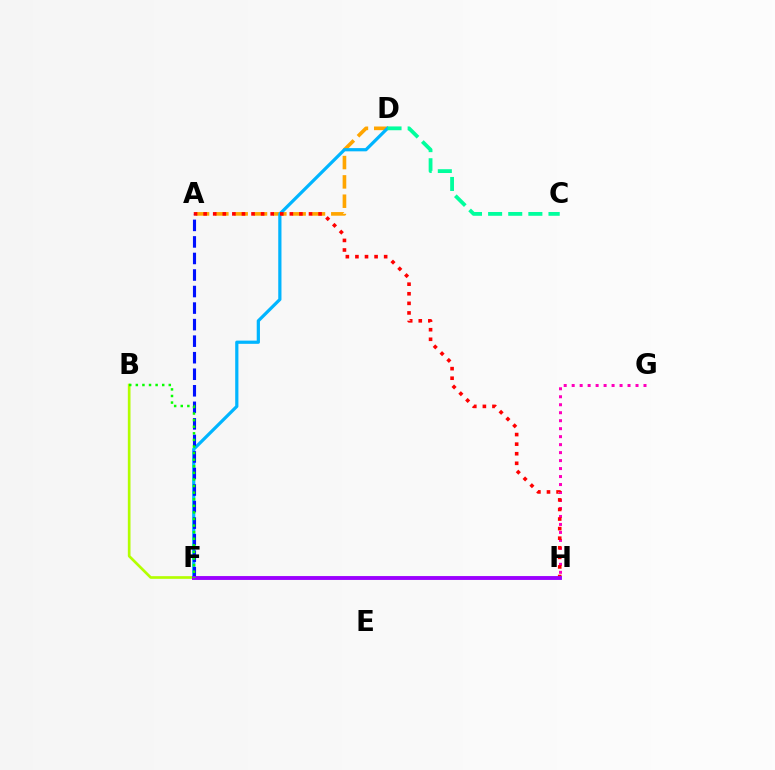{('B', 'F'): [{'color': '#b3ff00', 'line_style': 'solid', 'thickness': 1.92}, {'color': '#08ff00', 'line_style': 'dotted', 'thickness': 1.79}], ('G', 'H'): [{'color': '#ff00bd', 'line_style': 'dotted', 'thickness': 2.17}], ('A', 'D'): [{'color': '#ffa500', 'line_style': 'dashed', 'thickness': 2.63}], ('D', 'F'): [{'color': '#00b5ff', 'line_style': 'solid', 'thickness': 2.32}], ('A', 'H'): [{'color': '#ff0000', 'line_style': 'dotted', 'thickness': 2.6}], ('A', 'F'): [{'color': '#0010ff', 'line_style': 'dashed', 'thickness': 2.25}], ('F', 'H'): [{'color': '#9b00ff', 'line_style': 'solid', 'thickness': 2.79}], ('C', 'D'): [{'color': '#00ff9d', 'line_style': 'dashed', 'thickness': 2.73}]}